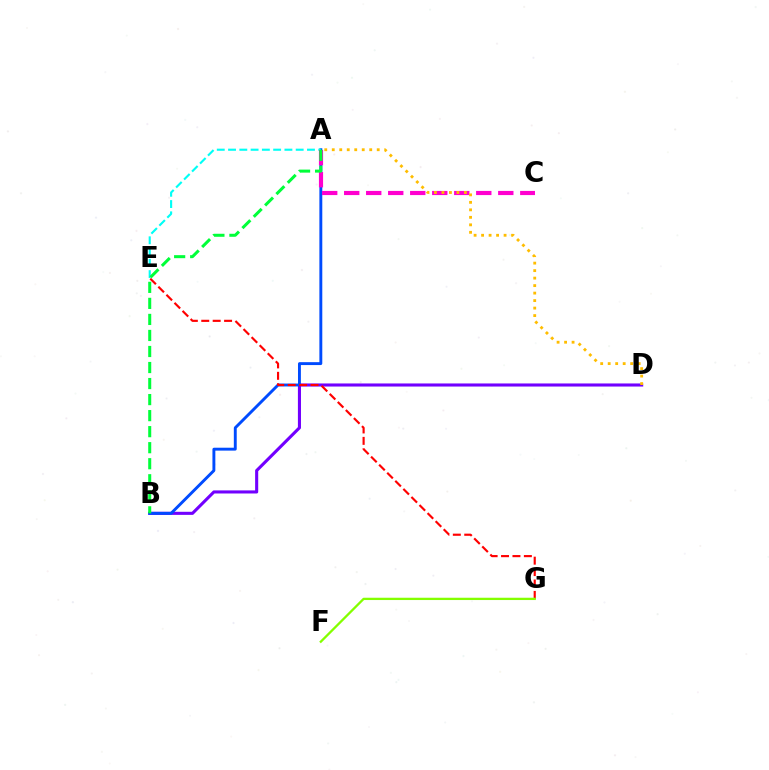{('B', 'D'): [{'color': '#7200ff', 'line_style': 'solid', 'thickness': 2.22}], ('A', 'B'): [{'color': '#004bff', 'line_style': 'solid', 'thickness': 2.09}, {'color': '#00ff39', 'line_style': 'dashed', 'thickness': 2.18}], ('E', 'G'): [{'color': '#ff0000', 'line_style': 'dashed', 'thickness': 1.55}], ('F', 'G'): [{'color': '#84ff00', 'line_style': 'solid', 'thickness': 1.66}], ('A', 'E'): [{'color': '#00fff6', 'line_style': 'dashed', 'thickness': 1.53}], ('A', 'C'): [{'color': '#ff00cf', 'line_style': 'dashed', 'thickness': 2.99}], ('A', 'D'): [{'color': '#ffbd00', 'line_style': 'dotted', 'thickness': 2.04}]}